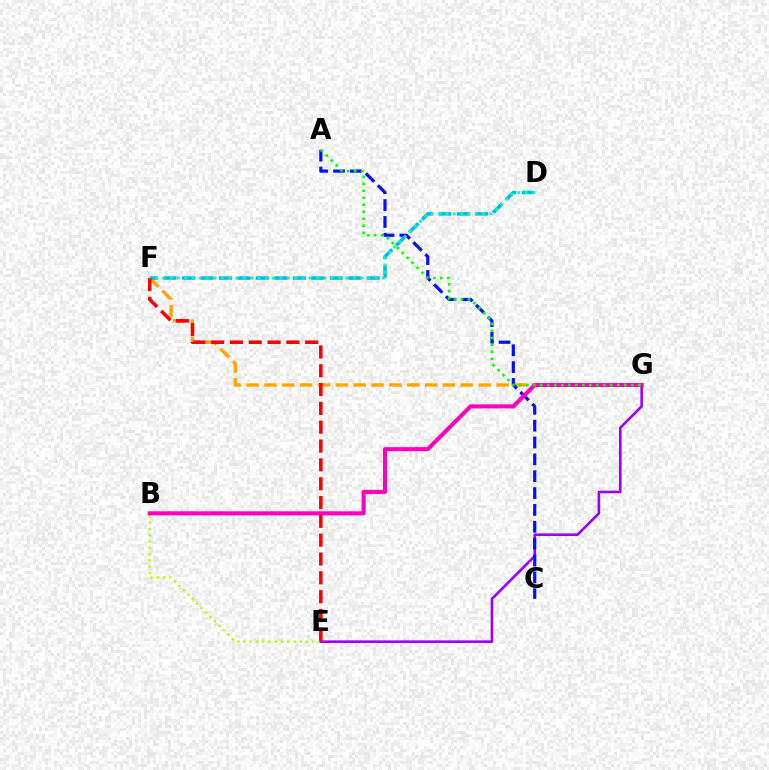{('F', 'G'): [{'color': '#ffa500', 'line_style': 'dashed', 'thickness': 2.43}], ('B', 'E'): [{'color': '#b3ff00', 'line_style': 'dotted', 'thickness': 1.71}], ('E', 'G'): [{'color': '#9b00ff', 'line_style': 'solid', 'thickness': 1.88}], ('D', 'F'): [{'color': '#00b5ff', 'line_style': 'dashed', 'thickness': 2.51}, {'color': '#00ff9d', 'line_style': 'dotted', 'thickness': 1.99}], ('A', 'C'): [{'color': '#0010ff', 'line_style': 'dashed', 'thickness': 2.29}], ('B', 'G'): [{'color': '#ff00bd', 'line_style': 'solid', 'thickness': 2.93}], ('E', 'F'): [{'color': '#ff0000', 'line_style': 'dashed', 'thickness': 2.56}], ('A', 'G'): [{'color': '#08ff00', 'line_style': 'dotted', 'thickness': 1.9}]}